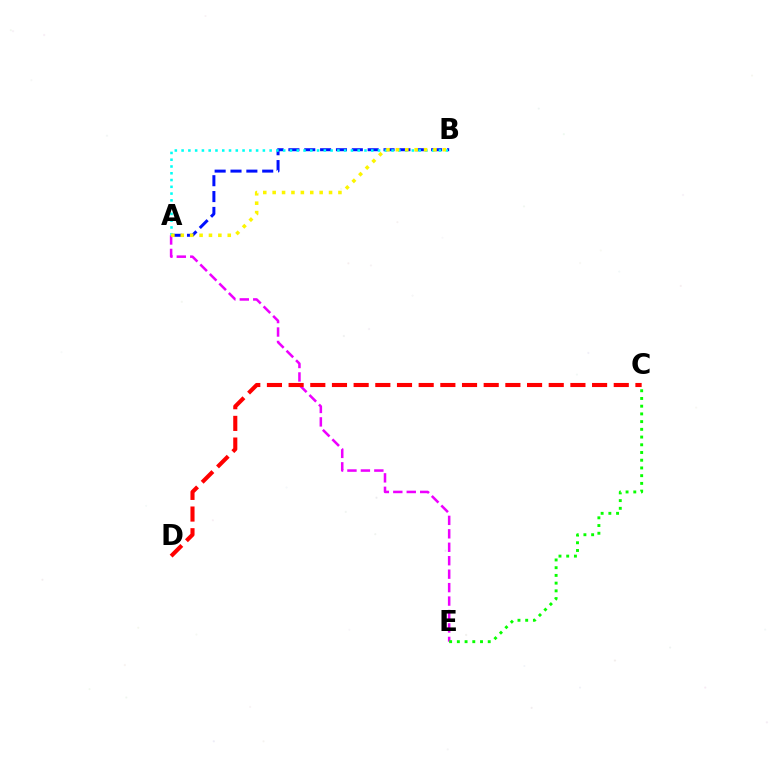{('A', 'E'): [{'color': '#ee00ff', 'line_style': 'dashed', 'thickness': 1.83}], ('A', 'B'): [{'color': '#0010ff', 'line_style': 'dashed', 'thickness': 2.15}, {'color': '#00fff6', 'line_style': 'dotted', 'thickness': 1.84}, {'color': '#fcf500', 'line_style': 'dotted', 'thickness': 2.55}], ('C', 'E'): [{'color': '#08ff00', 'line_style': 'dotted', 'thickness': 2.1}], ('C', 'D'): [{'color': '#ff0000', 'line_style': 'dashed', 'thickness': 2.94}]}